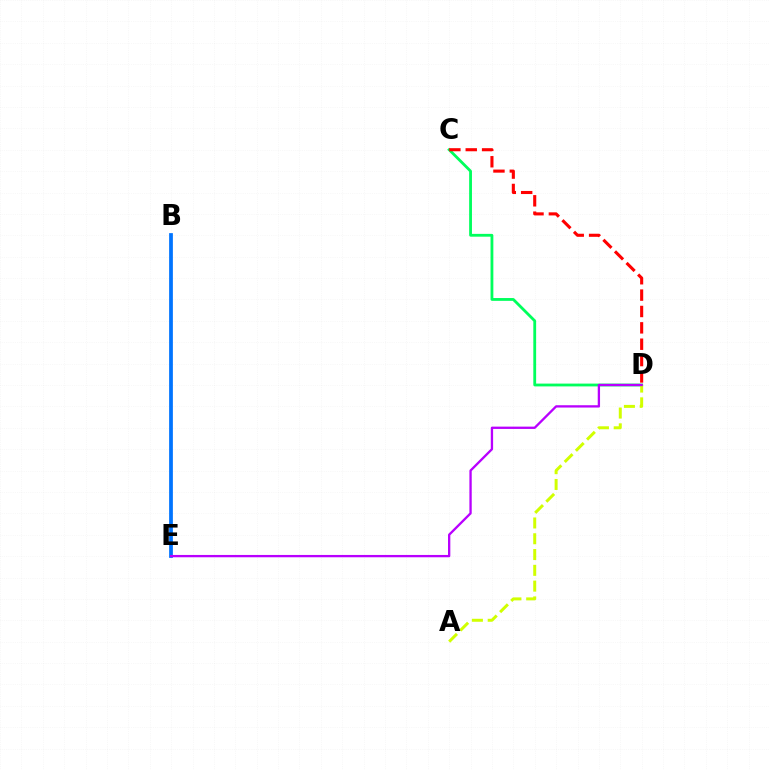{('C', 'D'): [{'color': '#00ff5c', 'line_style': 'solid', 'thickness': 2.03}, {'color': '#ff0000', 'line_style': 'dashed', 'thickness': 2.22}], ('B', 'E'): [{'color': '#0074ff', 'line_style': 'solid', 'thickness': 2.7}], ('A', 'D'): [{'color': '#d1ff00', 'line_style': 'dashed', 'thickness': 2.14}], ('D', 'E'): [{'color': '#b900ff', 'line_style': 'solid', 'thickness': 1.67}]}